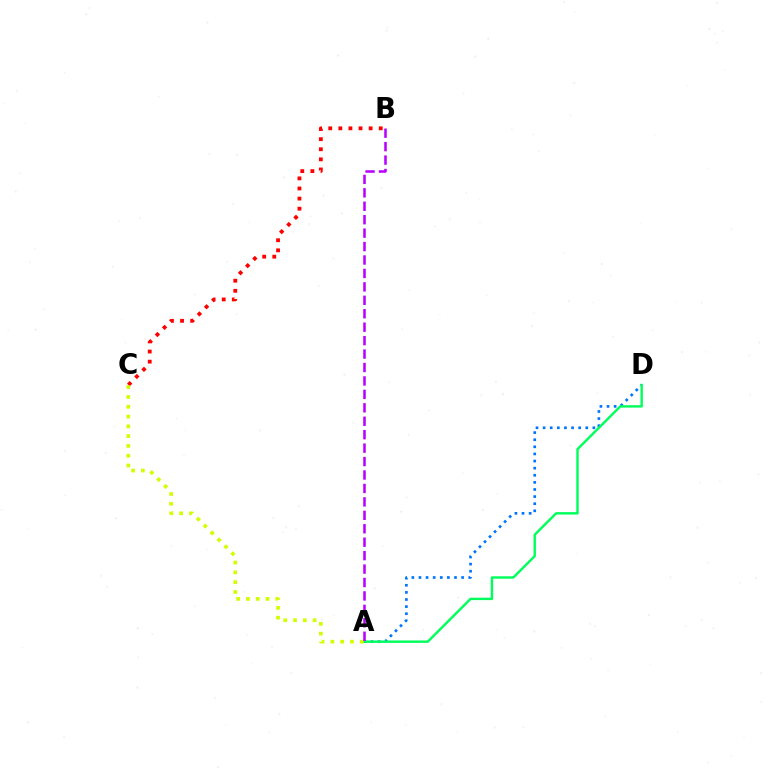{('B', 'C'): [{'color': '#ff0000', 'line_style': 'dotted', 'thickness': 2.74}], ('A', 'D'): [{'color': '#0074ff', 'line_style': 'dotted', 'thickness': 1.93}, {'color': '#00ff5c', 'line_style': 'solid', 'thickness': 1.75}], ('A', 'C'): [{'color': '#d1ff00', 'line_style': 'dotted', 'thickness': 2.66}], ('A', 'B'): [{'color': '#b900ff', 'line_style': 'dashed', 'thickness': 1.83}]}